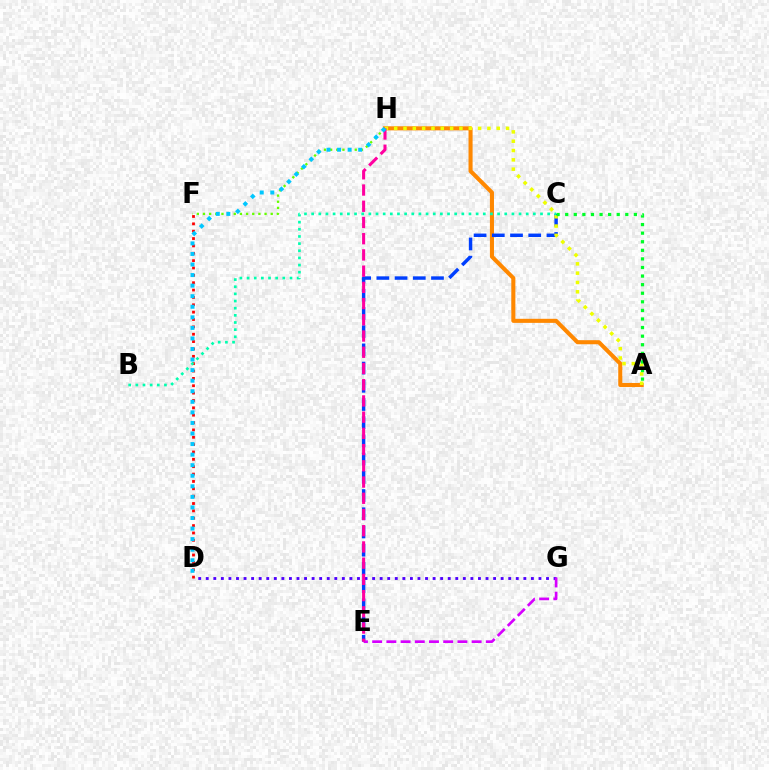{('F', 'H'): [{'color': '#66ff00', 'line_style': 'dotted', 'thickness': 1.67}], ('A', 'H'): [{'color': '#ff8800', 'line_style': 'solid', 'thickness': 2.93}, {'color': '#eeff00', 'line_style': 'dotted', 'thickness': 2.53}], ('D', 'G'): [{'color': '#4f00ff', 'line_style': 'dotted', 'thickness': 2.05}], ('C', 'E'): [{'color': '#003fff', 'line_style': 'dashed', 'thickness': 2.47}], ('D', 'F'): [{'color': '#ff0000', 'line_style': 'dotted', 'thickness': 2.0}], ('A', 'C'): [{'color': '#00ff27', 'line_style': 'dotted', 'thickness': 2.33}], ('E', 'G'): [{'color': '#d600ff', 'line_style': 'dashed', 'thickness': 1.93}], ('E', 'H'): [{'color': '#ff00a0', 'line_style': 'dashed', 'thickness': 2.2}], ('D', 'H'): [{'color': '#00c7ff', 'line_style': 'dotted', 'thickness': 2.87}], ('B', 'C'): [{'color': '#00ffaf', 'line_style': 'dotted', 'thickness': 1.94}]}